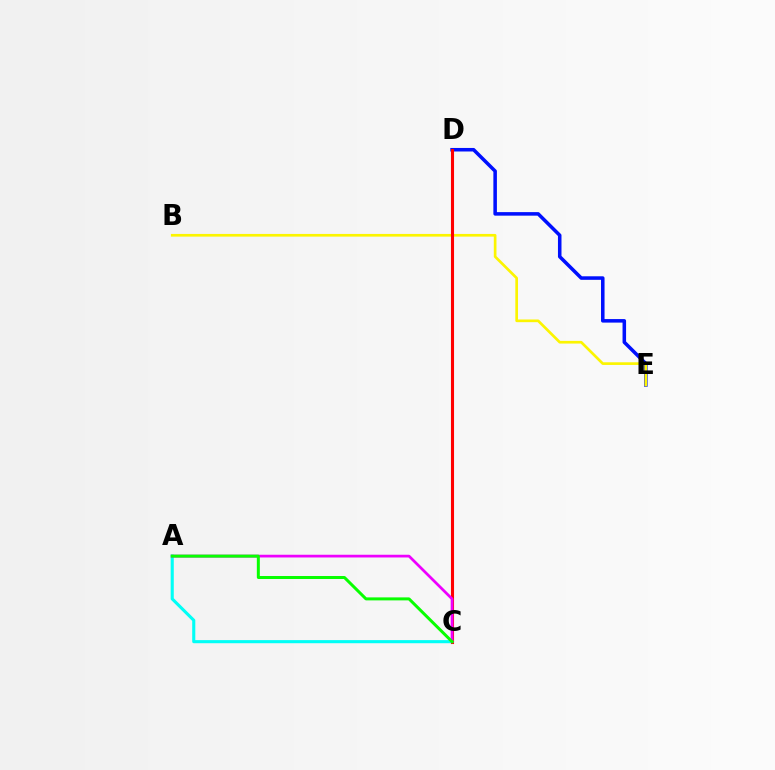{('D', 'E'): [{'color': '#0010ff', 'line_style': 'solid', 'thickness': 2.54}], ('B', 'E'): [{'color': '#fcf500', 'line_style': 'solid', 'thickness': 1.93}], ('A', 'C'): [{'color': '#00fff6', 'line_style': 'solid', 'thickness': 2.23}, {'color': '#ee00ff', 'line_style': 'solid', 'thickness': 1.96}, {'color': '#08ff00', 'line_style': 'solid', 'thickness': 2.15}], ('C', 'D'): [{'color': '#ff0000', 'line_style': 'solid', 'thickness': 2.22}]}